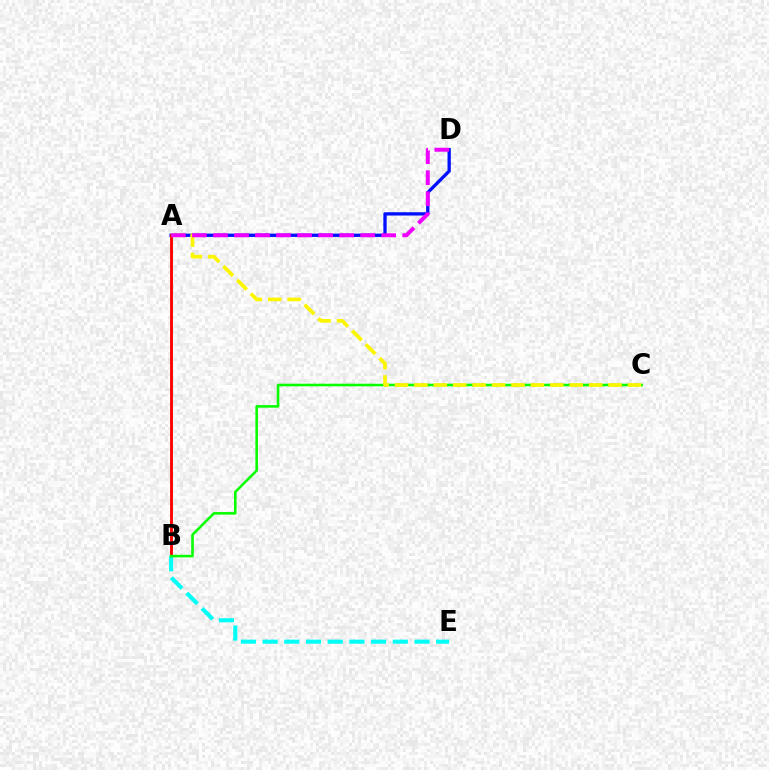{('A', 'D'): [{'color': '#0010ff', 'line_style': 'solid', 'thickness': 2.38}, {'color': '#ee00ff', 'line_style': 'dashed', 'thickness': 2.86}], ('A', 'B'): [{'color': '#ff0000', 'line_style': 'solid', 'thickness': 2.06}], ('B', 'E'): [{'color': '#00fff6', 'line_style': 'dashed', 'thickness': 2.95}], ('B', 'C'): [{'color': '#08ff00', 'line_style': 'solid', 'thickness': 1.86}], ('A', 'C'): [{'color': '#fcf500', 'line_style': 'dashed', 'thickness': 2.64}]}